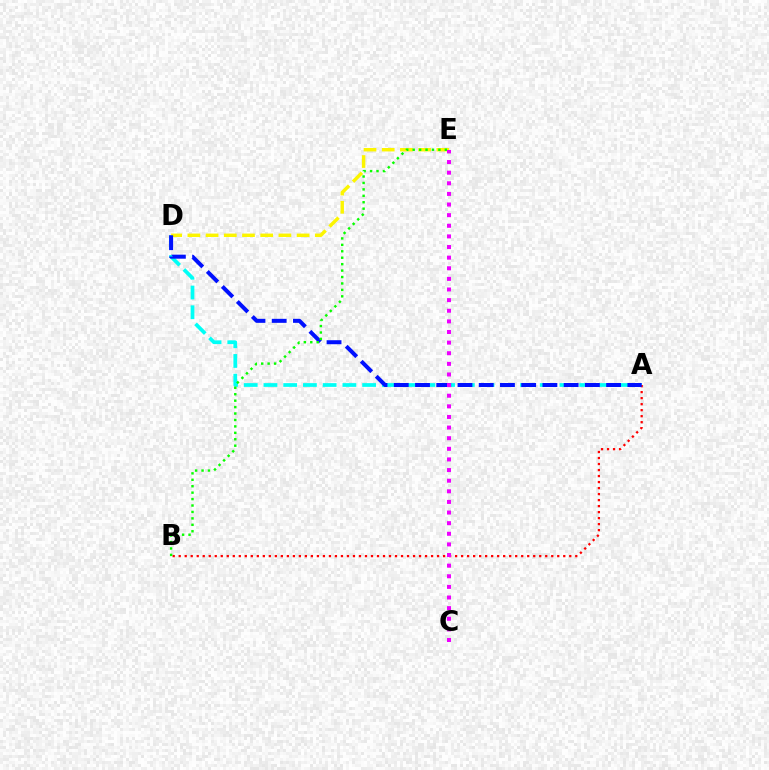{('A', 'D'): [{'color': '#00fff6', 'line_style': 'dashed', 'thickness': 2.68}, {'color': '#0010ff', 'line_style': 'dashed', 'thickness': 2.88}], ('A', 'B'): [{'color': '#ff0000', 'line_style': 'dotted', 'thickness': 1.63}], ('D', 'E'): [{'color': '#fcf500', 'line_style': 'dashed', 'thickness': 2.47}], ('B', 'E'): [{'color': '#08ff00', 'line_style': 'dotted', 'thickness': 1.75}], ('C', 'E'): [{'color': '#ee00ff', 'line_style': 'dotted', 'thickness': 2.89}]}